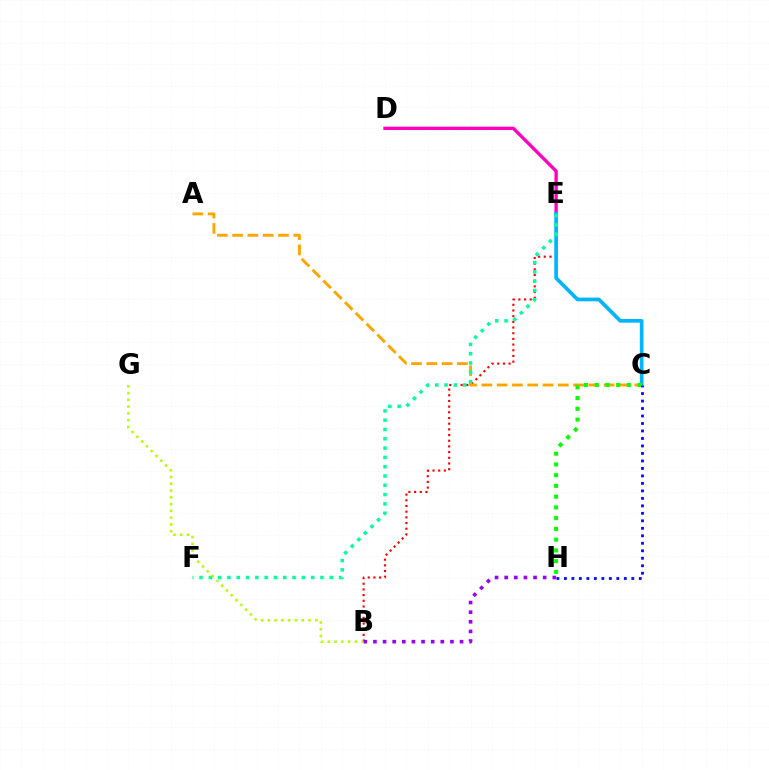{('B', 'E'): [{'color': '#ff0000', 'line_style': 'dotted', 'thickness': 1.54}], ('A', 'C'): [{'color': '#ffa500', 'line_style': 'dashed', 'thickness': 2.08}], ('D', 'E'): [{'color': '#ff00bd', 'line_style': 'solid', 'thickness': 2.39}], ('C', 'E'): [{'color': '#00b5ff', 'line_style': 'solid', 'thickness': 2.65}], ('E', 'F'): [{'color': '#00ff9d', 'line_style': 'dotted', 'thickness': 2.53}], ('C', 'H'): [{'color': '#08ff00', 'line_style': 'dotted', 'thickness': 2.92}, {'color': '#0010ff', 'line_style': 'dotted', 'thickness': 2.03}], ('B', 'G'): [{'color': '#b3ff00', 'line_style': 'dotted', 'thickness': 1.84}], ('B', 'H'): [{'color': '#9b00ff', 'line_style': 'dotted', 'thickness': 2.62}]}